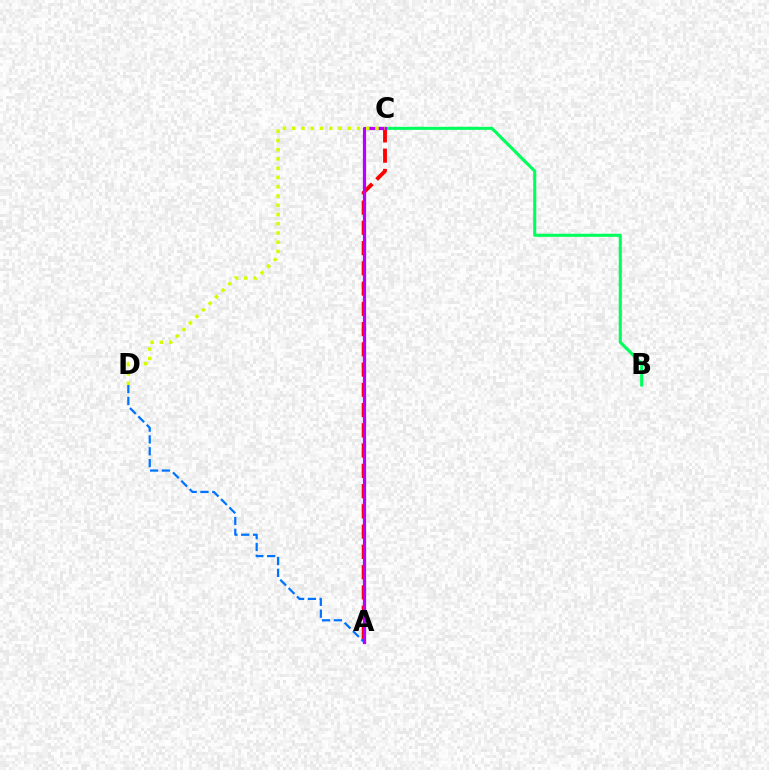{('B', 'C'): [{'color': '#00ff5c', 'line_style': 'solid', 'thickness': 2.2}], ('A', 'C'): [{'color': '#ff0000', 'line_style': 'dashed', 'thickness': 2.75}, {'color': '#b900ff', 'line_style': 'solid', 'thickness': 2.33}], ('A', 'D'): [{'color': '#0074ff', 'line_style': 'dashed', 'thickness': 1.61}], ('C', 'D'): [{'color': '#d1ff00', 'line_style': 'dotted', 'thickness': 2.51}]}